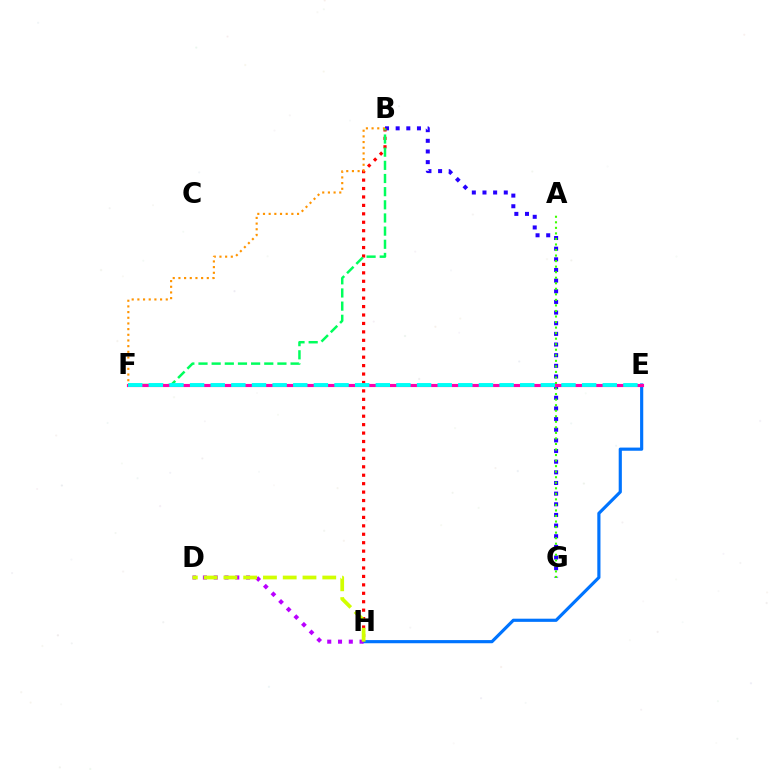{('B', 'G'): [{'color': '#2500ff', 'line_style': 'dotted', 'thickness': 2.89}], ('B', 'H'): [{'color': '#ff0000', 'line_style': 'dotted', 'thickness': 2.29}], ('B', 'F'): [{'color': '#00ff5c', 'line_style': 'dashed', 'thickness': 1.79}, {'color': '#ff9400', 'line_style': 'dotted', 'thickness': 1.54}], ('E', 'H'): [{'color': '#0074ff', 'line_style': 'solid', 'thickness': 2.28}], ('A', 'G'): [{'color': '#3dff00', 'line_style': 'dotted', 'thickness': 1.51}], ('E', 'F'): [{'color': '#ff00ac', 'line_style': 'solid', 'thickness': 2.25}, {'color': '#00fff6', 'line_style': 'dashed', 'thickness': 2.8}], ('D', 'H'): [{'color': '#b900ff', 'line_style': 'dotted', 'thickness': 2.93}, {'color': '#d1ff00', 'line_style': 'dashed', 'thickness': 2.69}]}